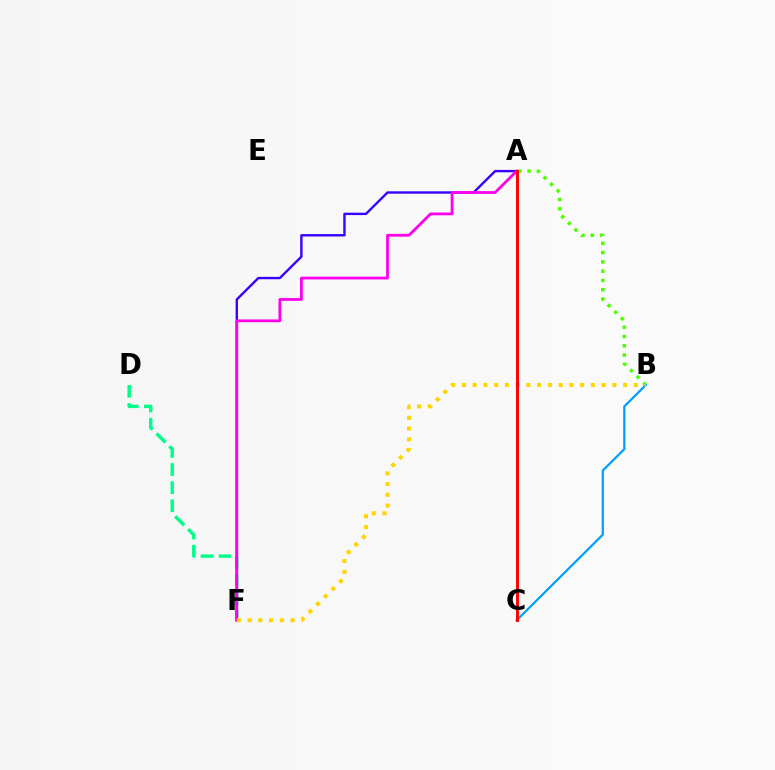{('D', 'F'): [{'color': '#00ff86', 'line_style': 'dashed', 'thickness': 2.46}], ('A', 'B'): [{'color': '#4fff00', 'line_style': 'dotted', 'thickness': 2.52}], ('B', 'C'): [{'color': '#009eff', 'line_style': 'solid', 'thickness': 1.59}], ('A', 'F'): [{'color': '#3700ff', 'line_style': 'solid', 'thickness': 1.71}, {'color': '#ff00ed', 'line_style': 'solid', 'thickness': 2.0}], ('B', 'F'): [{'color': '#ffd500', 'line_style': 'dotted', 'thickness': 2.92}], ('A', 'C'): [{'color': '#ff0000', 'line_style': 'solid', 'thickness': 2.11}]}